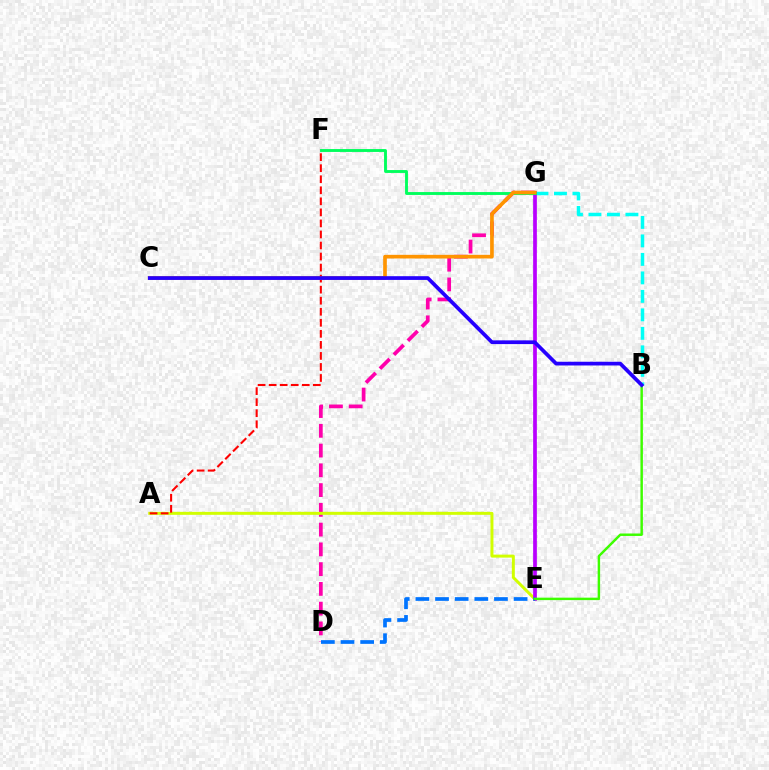{('D', 'G'): [{'color': '#ff00ac', 'line_style': 'dashed', 'thickness': 2.68}], ('B', 'G'): [{'color': '#00fff6', 'line_style': 'dashed', 'thickness': 2.51}], ('A', 'E'): [{'color': '#d1ff00', 'line_style': 'solid', 'thickness': 2.15}], ('E', 'G'): [{'color': '#b900ff', 'line_style': 'solid', 'thickness': 2.68}], ('A', 'F'): [{'color': '#ff0000', 'line_style': 'dashed', 'thickness': 1.5}], ('D', 'E'): [{'color': '#0074ff', 'line_style': 'dashed', 'thickness': 2.67}], ('B', 'E'): [{'color': '#3dff00', 'line_style': 'solid', 'thickness': 1.77}], ('F', 'G'): [{'color': '#00ff5c', 'line_style': 'solid', 'thickness': 2.07}], ('C', 'G'): [{'color': '#ff9400', 'line_style': 'solid', 'thickness': 2.64}], ('B', 'C'): [{'color': '#2500ff', 'line_style': 'solid', 'thickness': 2.69}]}